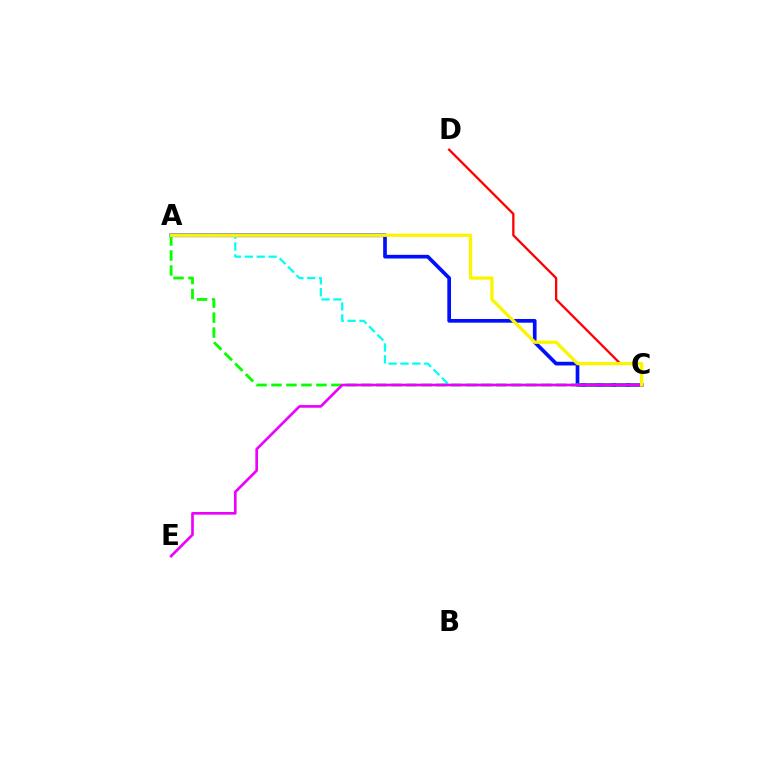{('A', 'C'): [{'color': '#0010ff', 'line_style': 'solid', 'thickness': 2.66}, {'color': '#08ff00', 'line_style': 'dashed', 'thickness': 2.04}, {'color': '#00fff6', 'line_style': 'dashed', 'thickness': 1.61}, {'color': '#fcf500', 'line_style': 'solid', 'thickness': 2.37}], ('C', 'E'): [{'color': '#ee00ff', 'line_style': 'solid', 'thickness': 1.92}], ('C', 'D'): [{'color': '#ff0000', 'line_style': 'solid', 'thickness': 1.66}]}